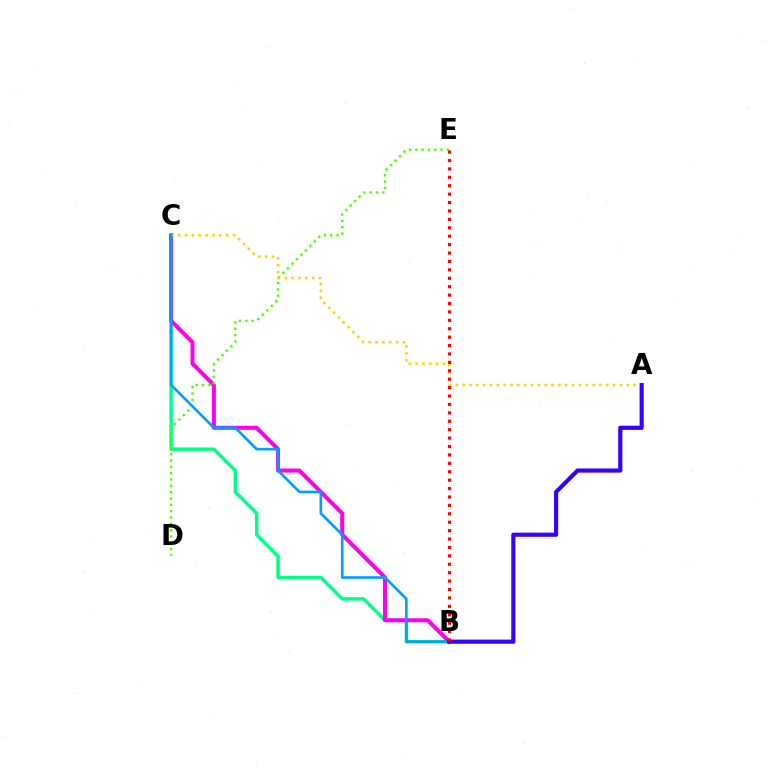{('B', 'C'): [{'color': '#00ff86', 'line_style': 'solid', 'thickness': 2.47}, {'color': '#ff00ed', 'line_style': 'solid', 'thickness': 2.89}, {'color': '#009eff', 'line_style': 'solid', 'thickness': 1.89}], ('D', 'E'): [{'color': '#4fff00', 'line_style': 'dotted', 'thickness': 1.72}], ('A', 'C'): [{'color': '#ffd500', 'line_style': 'dotted', 'thickness': 1.86}], ('A', 'B'): [{'color': '#3700ff', 'line_style': 'solid', 'thickness': 2.98}], ('B', 'E'): [{'color': '#ff0000', 'line_style': 'dotted', 'thickness': 2.29}]}